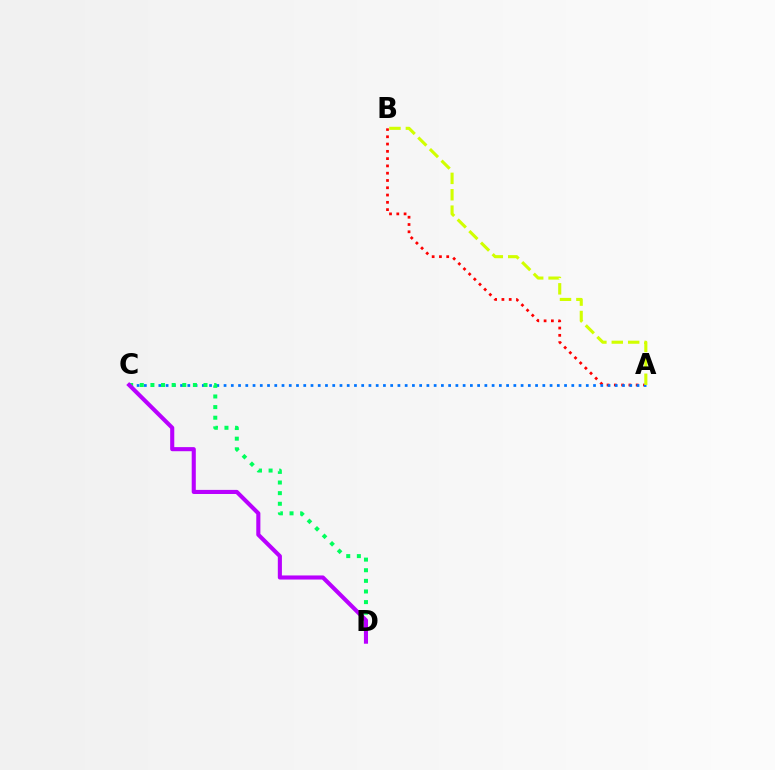{('A', 'B'): [{'color': '#ff0000', 'line_style': 'dotted', 'thickness': 1.98}, {'color': '#d1ff00', 'line_style': 'dashed', 'thickness': 2.23}], ('A', 'C'): [{'color': '#0074ff', 'line_style': 'dotted', 'thickness': 1.97}], ('C', 'D'): [{'color': '#00ff5c', 'line_style': 'dotted', 'thickness': 2.89}, {'color': '#b900ff', 'line_style': 'solid', 'thickness': 2.95}]}